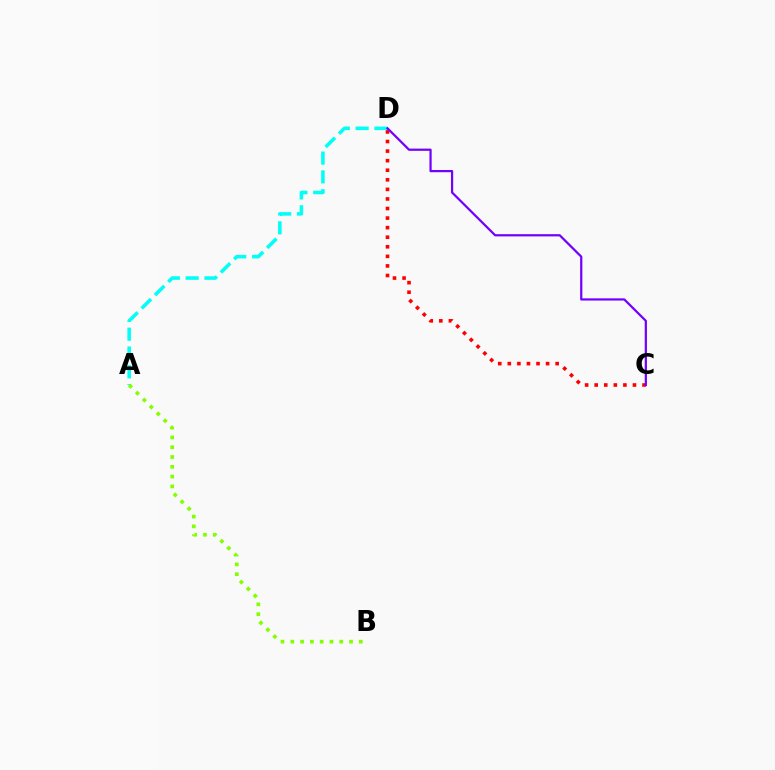{('A', 'D'): [{'color': '#00fff6', 'line_style': 'dashed', 'thickness': 2.55}], ('C', 'D'): [{'color': '#ff0000', 'line_style': 'dotted', 'thickness': 2.6}, {'color': '#7200ff', 'line_style': 'solid', 'thickness': 1.6}], ('A', 'B'): [{'color': '#84ff00', 'line_style': 'dotted', 'thickness': 2.66}]}